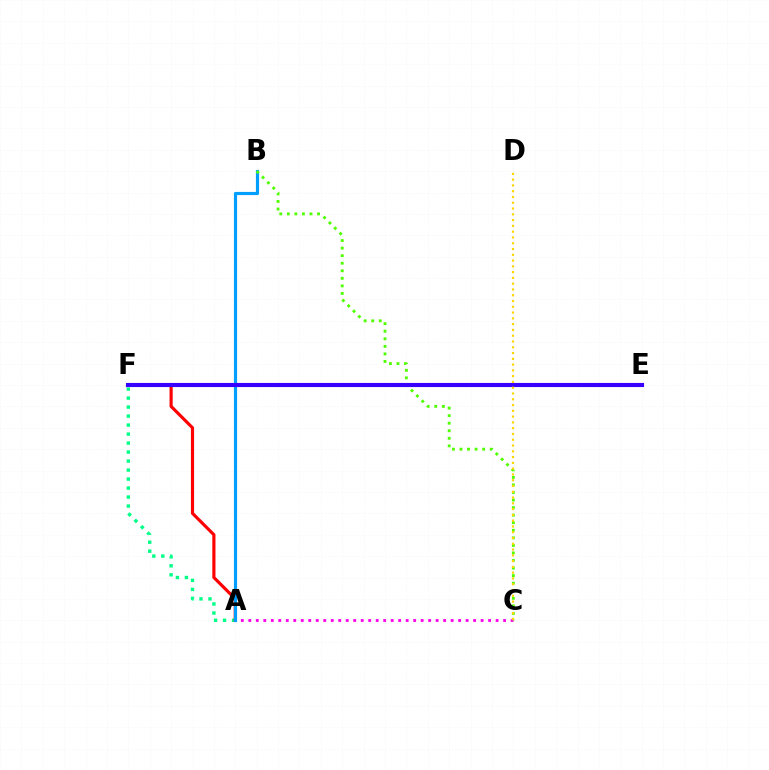{('A', 'F'): [{'color': '#00ff86', 'line_style': 'dotted', 'thickness': 2.44}, {'color': '#ff0000', 'line_style': 'solid', 'thickness': 2.27}], ('A', 'C'): [{'color': '#ff00ed', 'line_style': 'dotted', 'thickness': 2.04}], ('A', 'B'): [{'color': '#009eff', 'line_style': 'solid', 'thickness': 2.28}], ('B', 'C'): [{'color': '#4fff00', 'line_style': 'dotted', 'thickness': 2.05}], ('E', 'F'): [{'color': '#3700ff', 'line_style': 'solid', 'thickness': 2.97}], ('C', 'D'): [{'color': '#ffd500', 'line_style': 'dotted', 'thickness': 1.57}]}